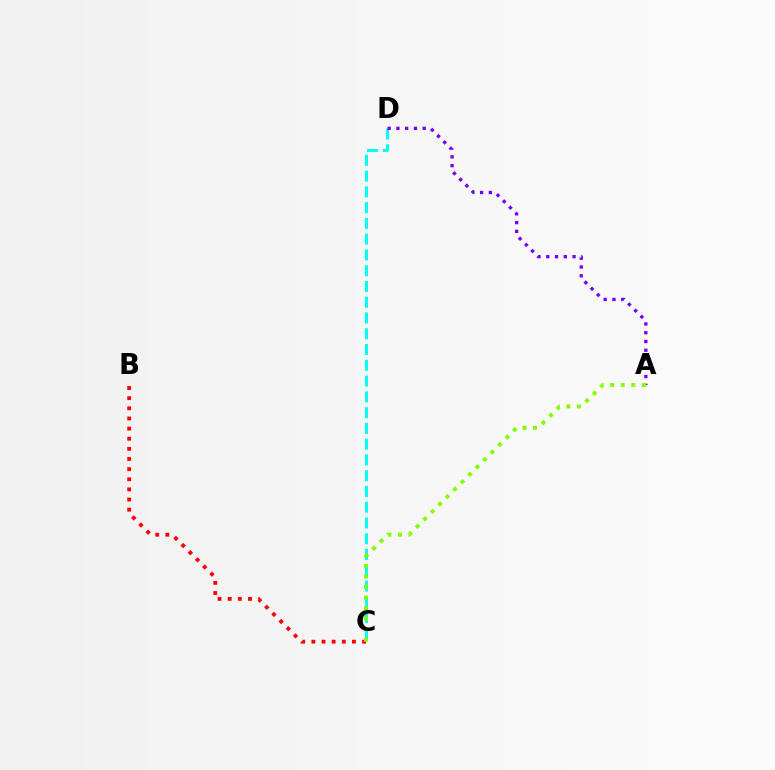{('C', 'D'): [{'color': '#00fff6', 'line_style': 'dashed', 'thickness': 2.14}], ('B', 'C'): [{'color': '#ff0000', 'line_style': 'dotted', 'thickness': 2.75}], ('A', 'D'): [{'color': '#7200ff', 'line_style': 'dotted', 'thickness': 2.38}], ('A', 'C'): [{'color': '#84ff00', 'line_style': 'dotted', 'thickness': 2.86}]}